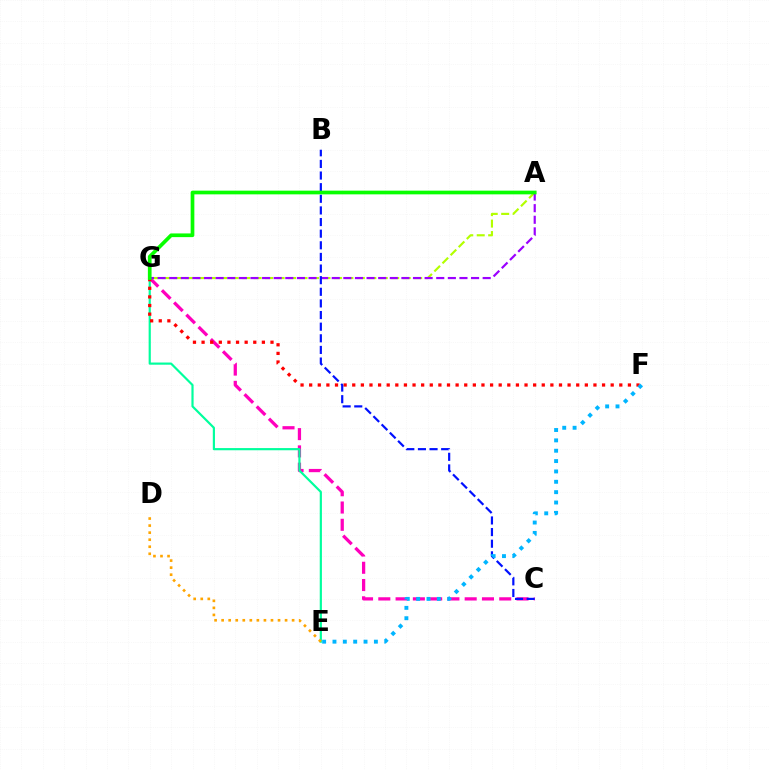{('C', 'G'): [{'color': '#ff00bd', 'line_style': 'dashed', 'thickness': 2.35}], ('E', 'G'): [{'color': '#00ff9d', 'line_style': 'solid', 'thickness': 1.57}], ('A', 'G'): [{'color': '#b3ff00', 'line_style': 'dashed', 'thickness': 1.56}, {'color': '#9b00ff', 'line_style': 'dashed', 'thickness': 1.58}, {'color': '#08ff00', 'line_style': 'solid', 'thickness': 2.66}], ('F', 'G'): [{'color': '#ff0000', 'line_style': 'dotted', 'thickness': 2.34}], ('B', 'C'): [{'color': '#0010ff', 'line_style': 'dashed', 'thickness': 1.58}], ('D', 'E'): [{'color': '#ffa500', 'line_style': 'dotted', 'thickness': 1.92}], ('E', 'F'): [{'color': '#00b5ff', 'line_style': 'dotted', 'thickness': 2.81}]}